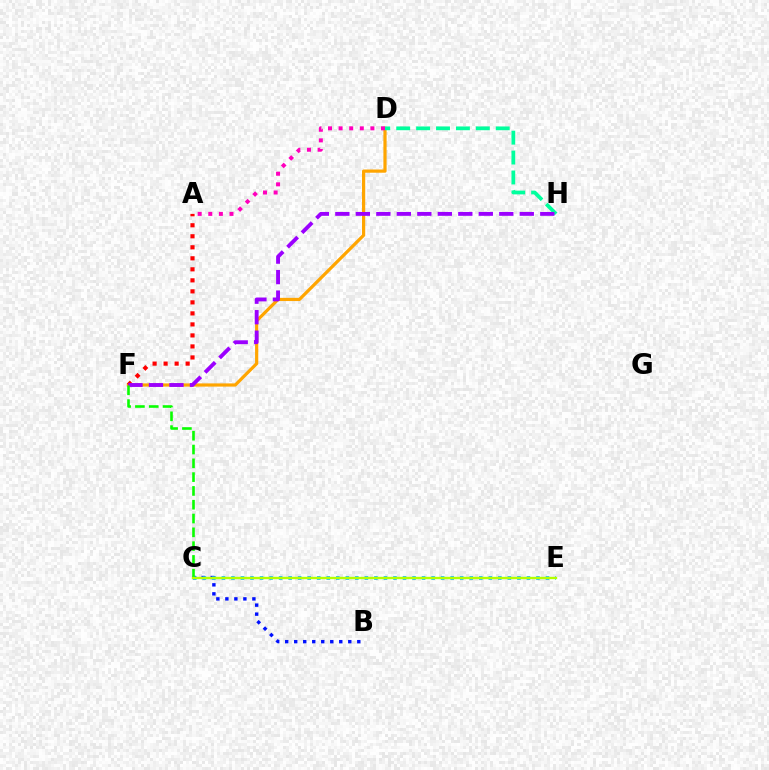{('D', 'F'): [{'color': '#ffa500', 'line_style': 'solid', 'thickness': 2.31}], ('B', 'C'): [{'color': '#0010ff', 'line_style': 'dotted', 'thickness': 2.45}], ('D', 'H'): [{'color': '#00ff9d', 'line_style': 'dashed', 'thickness': 2.7}], ('A', 'F'): [{'color': '#ff0000', 'line_style': 'dotted', 'thickness': 2.99}], ('F', 'H'): [{'color': '#9b00ff', 'line_style': 'dashed', 'thickness': 2.78}], ('C', 'E'): [{'color': '#00b5ff', 'line_style': 'dotted', 'thickness': 2.59}, {'color': '#b3ff00', 'line_style': 'solid', 'thickness': 1.7}], ('C', 'F'): [{'color': '#08ff00', 'line_style': 'dashed', 'thickness': 1.87}], ('A', 'D'): [{'color': '#ff00bd', 'line_style': 'dotted', 'thickness': 2.88}]}